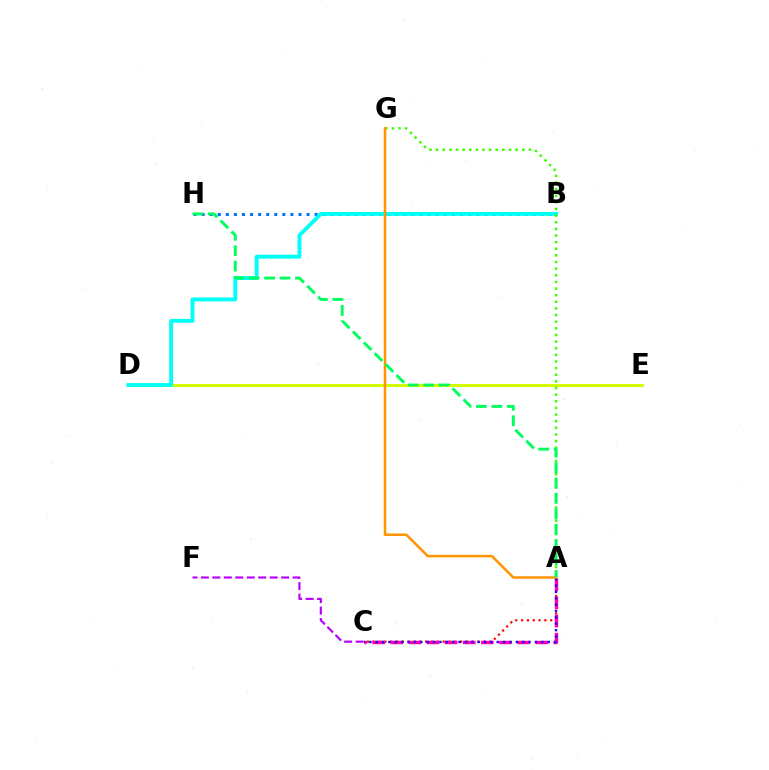{('A', 'C'): [{'color': '#ff0000', 'line_style': 'dotted', 'thickness': 1.58}, {'color': '#ff00ac', 'line_style': 'dashed', 'thickness': 2.46}, {'color': '#2500ff', 'line_style': 'dotted', 'thickness': 1.73}], ('B', 'H'): [{'color': '#0074ff', 'line_style': 'dotted', 'thickness': 2.19}], ('D', 'E'): [{'color': '#d1ff00', 'line_style': 'solid', 'thickness': 2.16}], ('C', 'F'): [{'color': '#b900ff', 'line_style': 'dashed', 'thickness': 1.56}], ('B', 'D'): [{'color': '#00fff6', 'line_style': 'solid', 'thickness': 2.79}], ('A', 'G'): [{'color': '#3dff00', 'line_style': 'dotted', 'thickness': 1.8}, {'color': '#ff9400', 'line_style': 'solid', 'thickness': 1.81}], ('A', 'H'): [{'color': '#00ff5c', 'line_style': 'dashed', 'thickness': 2.09}]}